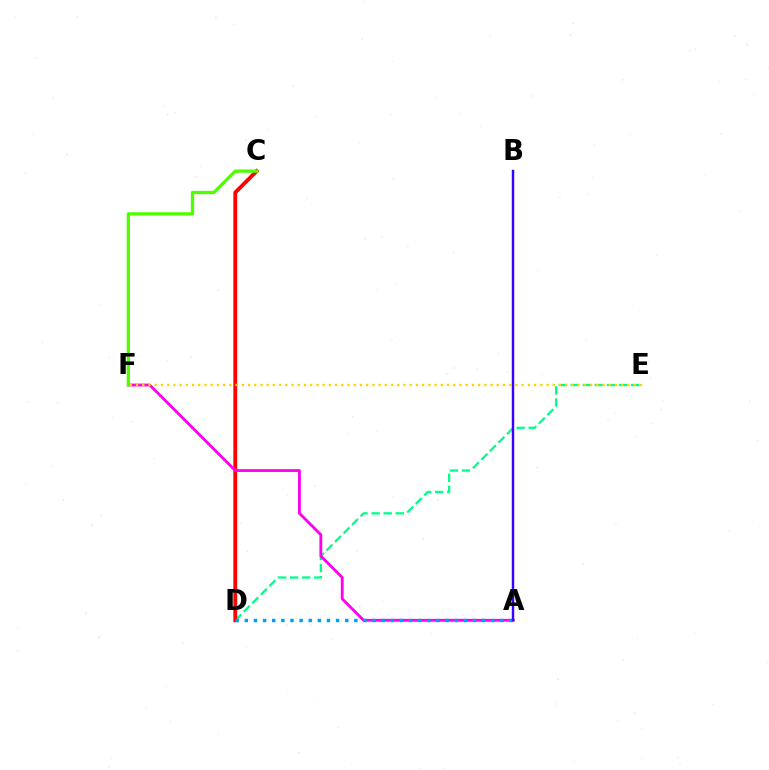{('D', 'E'): [{'color': '#00ff86', 'line_style': 'dashed', 'thickness': 1.64}], ('C', 'D'): [{'color': '#ff0000', 'line_style': 'solid', 'thickness': 2.76}], ('A', 'F'): [{'color': '#ff00ed', 'line_style': 'solid', 'thickness': 2.03}], ('A', 'D'): [{'color': '#009eff', 'line_style': 'dotted', 'thickness': 2.48}], ('E', 'F'): [{'color': '#ffd500', 'line_style': 'dotted', 'thickness': 1.69}], ('C', 'F'): [{'color': '#4fff00', 'line_style': 'solid', 'thickness': 2.36}], ('A', 'B'): [{'color': '#3700ff', 'line_style': 'solid', 'thickness': 1.74}]}